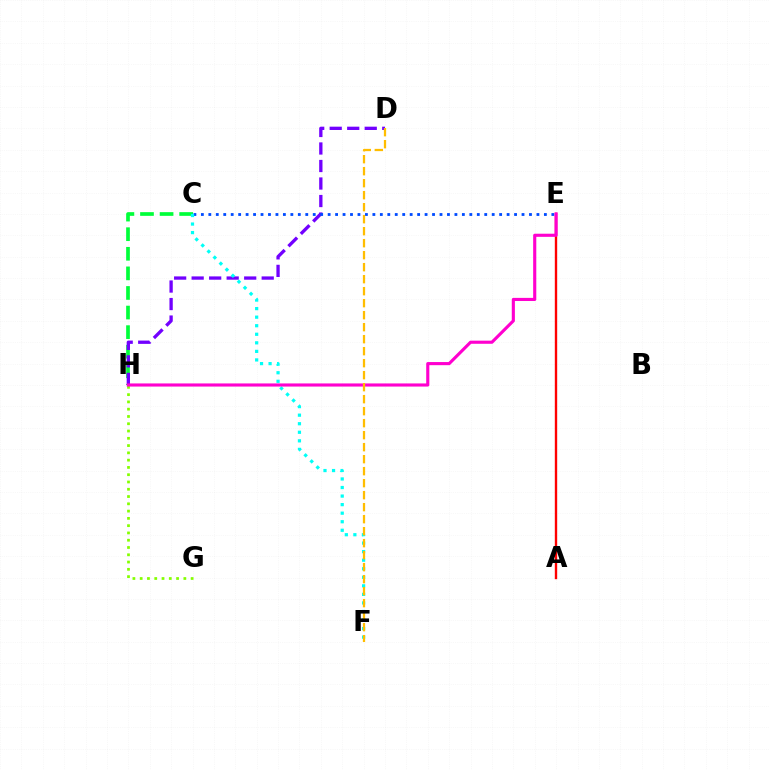{('C', 'H'): [{'color': '#00ff39', 'line_style': 'dashed', 'thickness': 2.66}], ('D', 'H'): [{'color': '#7200ff', 'line_style': 'dashed', 'thickness': 2.38}], ('A', 'E'): [{'color': '#ff0000', 'line_style': 'solid', 'thickness': 1.71}], ('C', 'E'): [{'color': '#004bff', 'line_style': 'dotted', 'thickness': 2.03}], ('G', 'H'): [{'color': '#84ff00', 'line_style': 'dotted', 'thickness': 1.98}], ('C', 'F'): [{'color': '#00fff6', 'line_style': 'dotted', 'thickness': 2.32}], ('E', 'H'): [{'color': '#ff00cf', 'line_style': 'solid', 'thickness': 2.25}], ('D', 'F'): [{'color': '#ffbd00', 'line_style': 'dashed', 'thickness': 1.63}]}